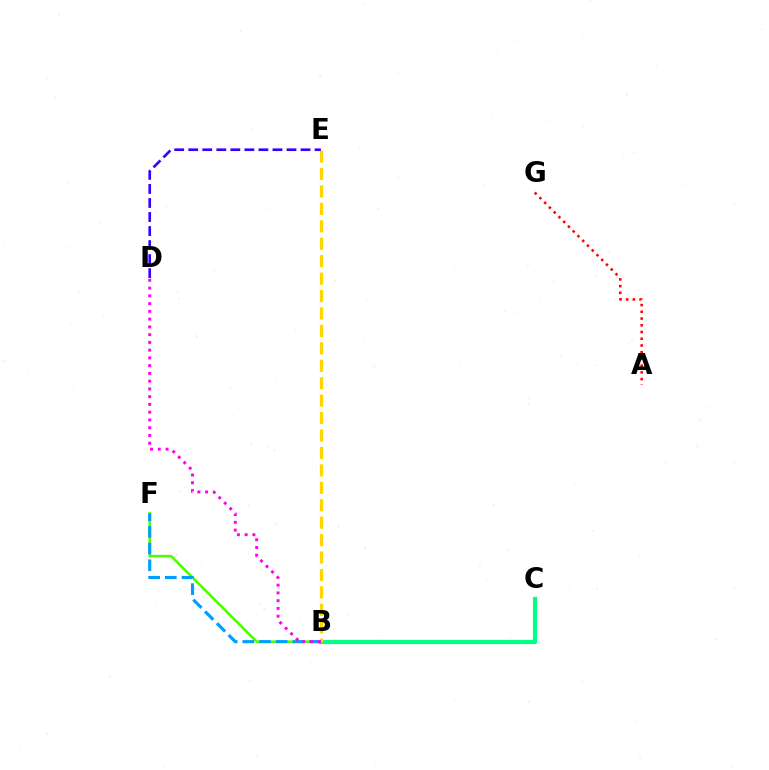{('B', 'F'): [{'color': '#4fff00', 'line_style': 'solid', 'thickness': 1.87}, {'color': '#009eff', 'line_style': 'dashed', 'thickness': 2.26}], ('B', 'C'): [{'color': '#00ff86', 'line_style': 'solid', 'thickness': 2.99}], ('B', 'E'): [{'color': '#ffd500', 'line_style': 'dashed', 'thickness': 2.37}], ('D', 'E'): [{'color': '#3700ff', 'line_style': 'dashed', 'thickness': 1.91}], ('A', 'G'): [{'color': '#ff0000', 'line_style': 'dotted', 'thickness': 1.83}], ('B', 'D'): [{'color': '#ff00ed', 'line_style': 'dotted', 'thickness': 2.11}]}